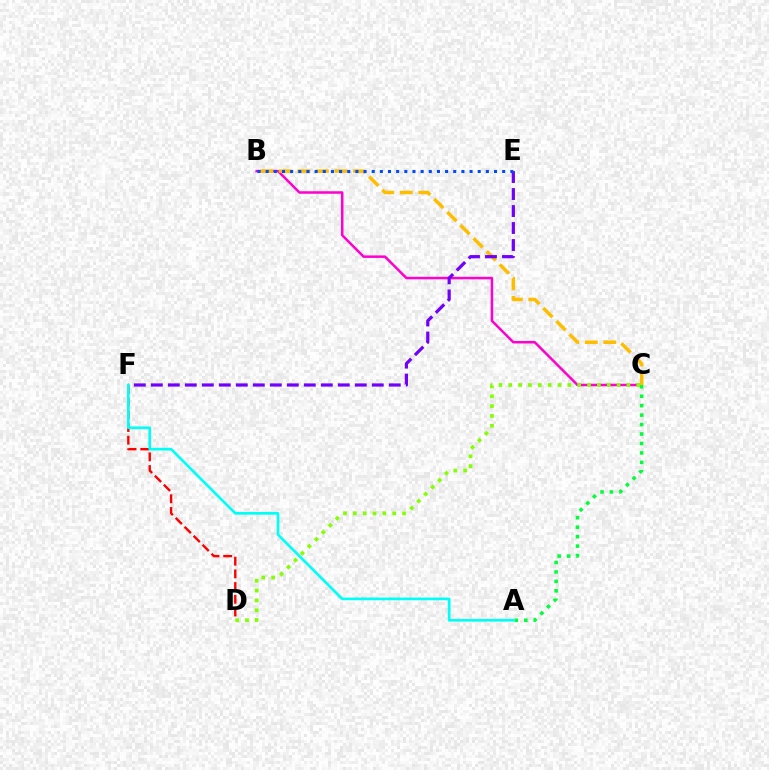{('D', 'F'): [{'color': '#ff0000', 'line_style': 'dashed', 'thickness': 1.72}], ('B', 'C'): [{'color': '#ff00cf', 'line_style': 'solid', 'thickness': 1.81}, {'color': '#ffbd00', 'line_style': 'dashed', 'thickness': 2.52}], ('E', 'F'): [{'color': '#7200ff', 'line_style': 'dashed', 'thickness': 2.31}], ('A', 'C'): [{'color': '#00ff39', 'line_style': 'dotted', 'thickness': 2.57}], ('B', 'E'): [{'color': '#004bff', 'line_style': 'dotted', 'thickness': 2.22}], ('C', 'D'): [{'color': '#84ff00', 'line_style': 'dotted', 'thickness': 2.68}], ('A', 'F'): [{'color': '#00fff6', 'line_style': 'solid', 'thickness': 1.92}]}